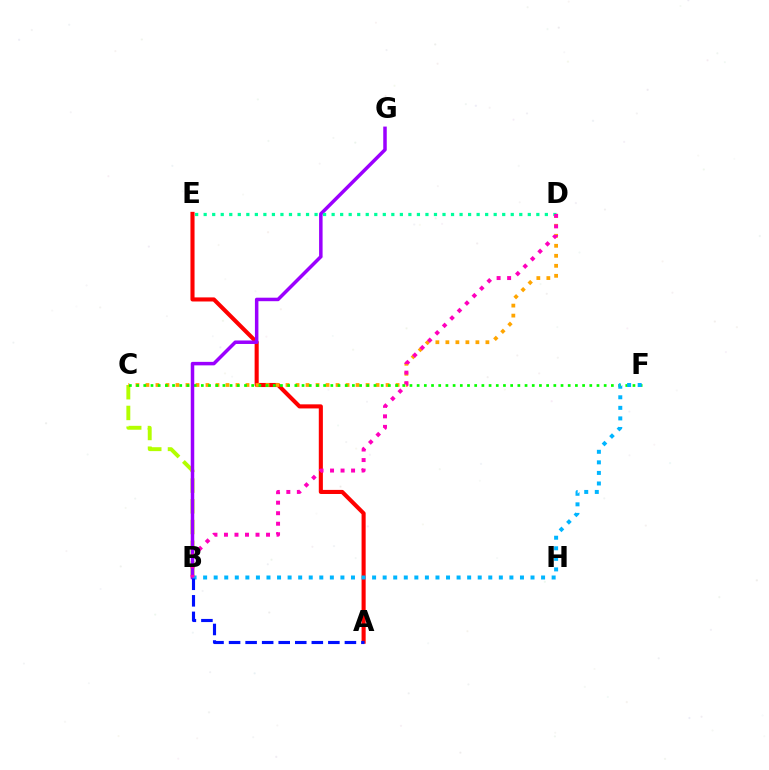{('A', 'E'): [{'color': '#ff0000', 'line_style': 'solid', 'thickness': 2.95}], ('B', 'C'): [{'color': '#b3ff00', 'line_style': 'dashed', 'thickness': 2.81}], ('C', 'D'): [{'color': '#ffa500', 'line_style': 'dotted', 'thickness': 2.72}], ('C', 'F'): [{'color': '#08ff00', 'line_style': 'dotted', 'thickness': 1.95}], ('B', 'G'): [{'color': '#9b00ff', 'line_style': 'solid', 'thickness': 2.52}], ('B', 'F'): [{'color': '#00b5ff', 'line_style': 'dotted', 'thickness': 2.87}], ('A', 'B'): [{'color': '#0010ff', 'line_style': 'dashed', 'thickness': 2.25}], ('D', 'E'): [{'color': '#00ff9d', 'line_style': 'dotted', 'thickness': 2.32}], ('B', 'D'): [{'color': '#ff00bd', 'line_style': 'dotted', 'thickness': 2.86}]}